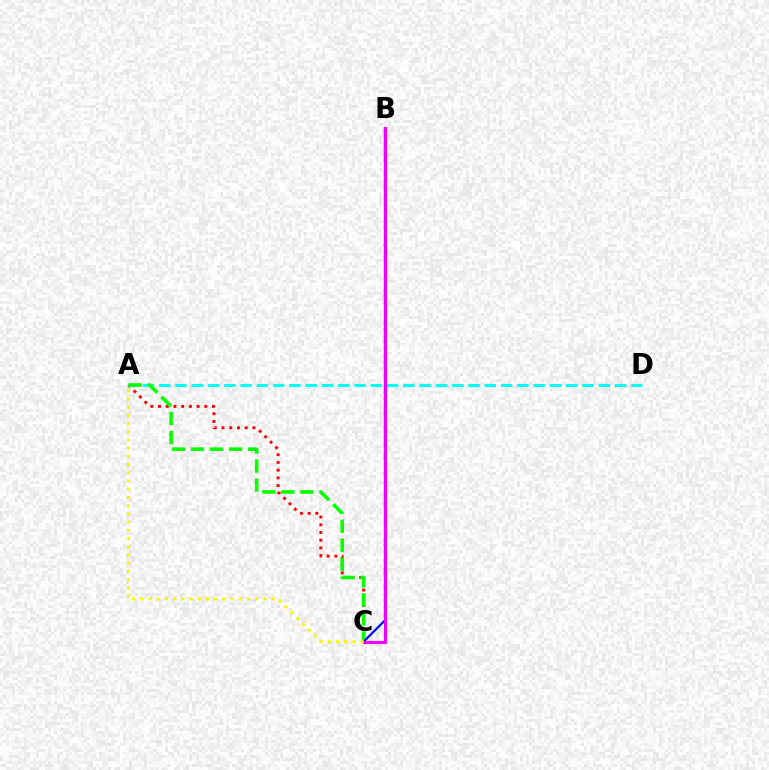{('A', 'C'): [{'color': '#ff0000', 'line_style': 'dotted', 'thickness': 2.1}, {'color': '#08ff00', 'line_style': 'dashed', 'thickness': 2.58}, {'color': '#fcf500', 'line_style': 'dotted', 'thickness': 2.23}], ('A', 'D'): [{'color': '#00fff6', 'line_style': 'dashed', 'thickness': 2.21}], ('B', 'C'): [{'color': '#0010ff', 'line_style': 'solid', 'thickness': 1.61}, {'color': '#ee00ff', 'line_style': 'solid', 'thickness': 2.26}]}